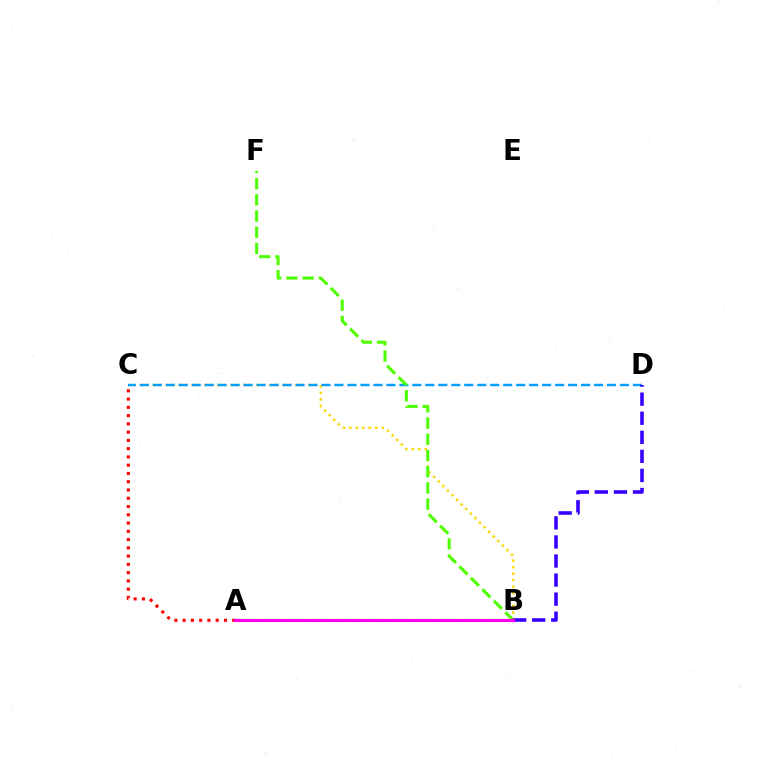{('A', 'B'): [{'color': '#00ff86', 'line_style': 'dotted', 'thickness': 1.64}, {'color': '#ff00ed', 'line_style': 'solid', 'thickness': 2.26}], ('B', 'C'): [{'color': '#ffd500', 'line_style': 'dotted', 'thickness': 1.76}], ('C', 'D'): [{'color': '#009eff', 'line_style': 'dashed', 'thickness': 1.76}], ('B', 'F'): [{'color': '#4fff00', 'line_style': 'dashed', 'thickness': 2.2}], ('A', 'C'): [{'color': '#ff0000', 'line_style': 'dotted', 'thickness': 2.25}], ('B', 'D'): [{'color': '#3700ff', 'line_style': 'dashed', 'thickness': 2.59}]}